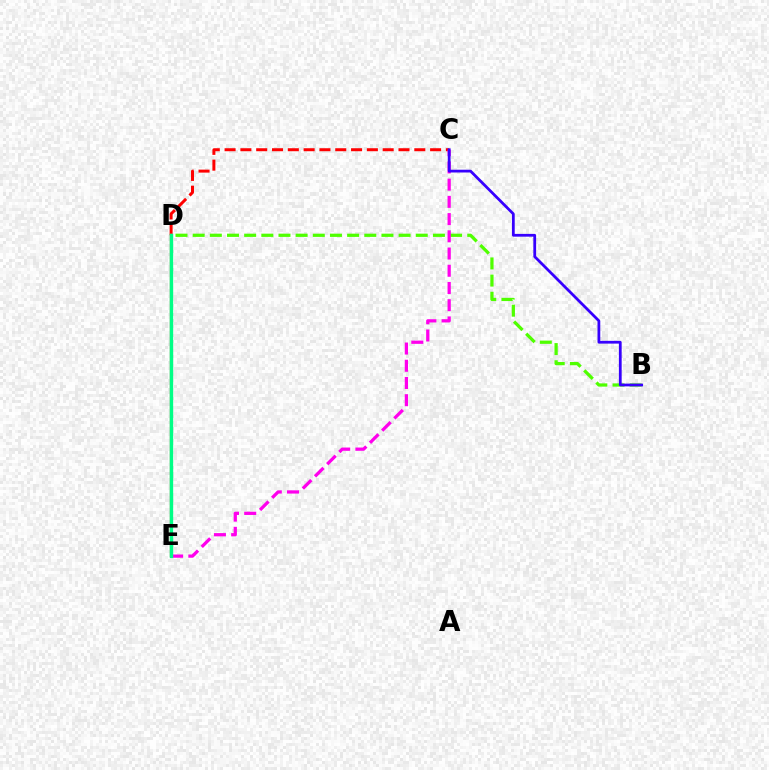{('C', 'D'): [{'color': '#ff0000', 'line_style': 'dashed', 'thickness': 2.15}], ('B', 'D'): [{'color': '#4fff00', 'line_style': 'dashed', 'thickness': 2.33}], ('C', 'E'): [{'color': '#ff00ed', 'line_style': 'dashed', 'thickness': 2.34}], ('B', 'C'): [{'color': '#3700ff', 'line_style': 'solid', 'thickness': 2.0}], ('D', 'E'): [{'color': '#009eff', 'line_style': 'solid', 'thickness': 1.69}, {'color': '#ffd500', 'line_style': 'solid', 'thickness': 1.67}, {'color': '#00ff86', 'line_style': 'solid', 'thickness': 2.41}]}